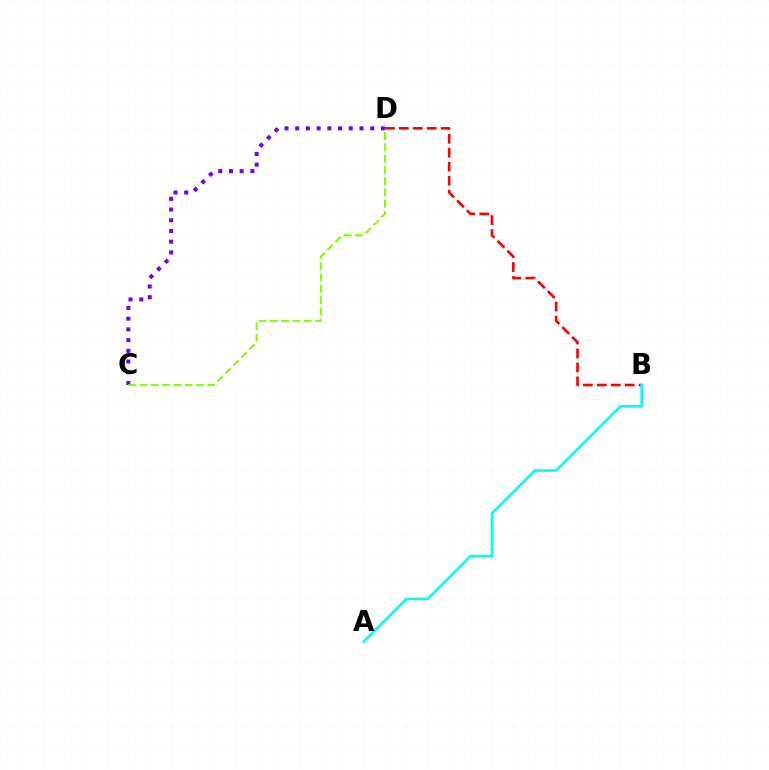{('C', 'D'): [{'color': '#7200ff', 'line_style': 'dotted', 'thickness': 2.91}, {'color': '#84ff00', 'line_style': 'dashed', 'thickness': 1.53}], ('B', 'D'): [{'color': '#ff0000', 'line_style': 'dashed', 'thickness': 1.89}], ('A', 'B'): [{'color': '#00fff6', 'line_style': 'solid', 'thickness': 1.9}]}